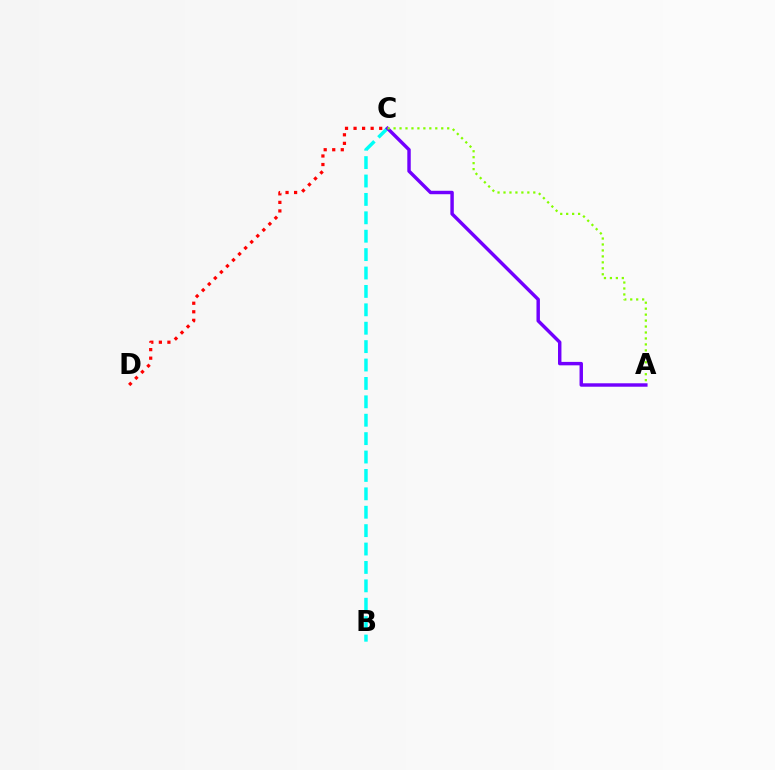{('B', 'C'): [{'color': '#00fff6', 'line_style': 'dashed', 'thickness': 2.5}], ('C', 'D'): [{'color': '#ff0000', 'line_style': 'dotted', 'thickness': 2.32}], ('A', 'C'): [{'color': '#7200ff', 'line_style': 'solid', 'thickness': 2.47}, {'color': '#84ff00', 'line_style': 'dotted', 'thickness': 1.62}]}